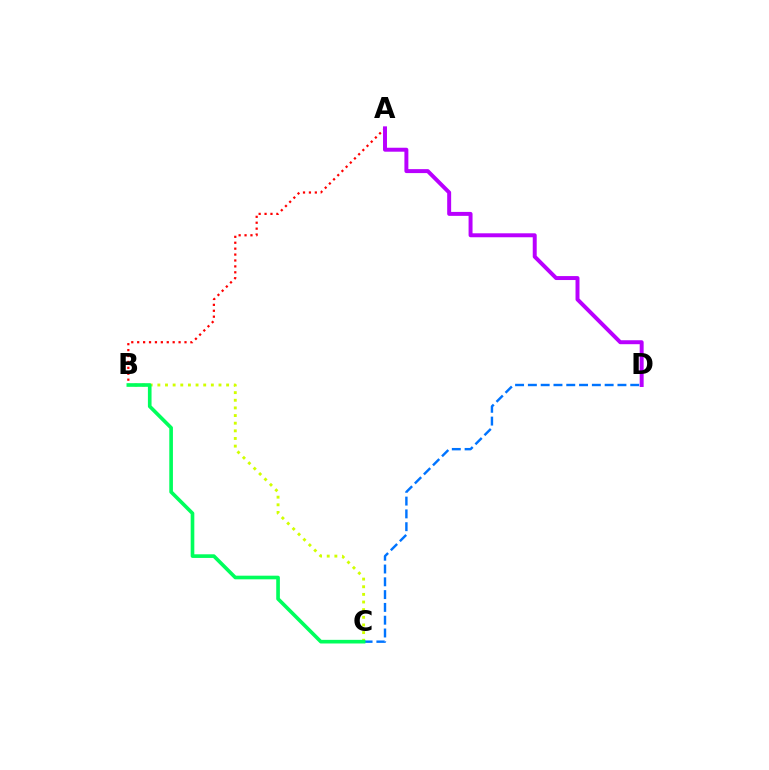{('A', 'B'): [{'color': '#ff0000', 'line_style': 'dotted', 'thickness': 1.61}], ('B', 'C'): [{'color': '#d1ff00', 'line_style': 'dotted', 'thickness': 2.08}, {'color': '#00ff5c', 'line_style': 'solid', 'thickness': 2.62}], ('A', 'D'): [{'color': '#b900ff', 'line_style': 'solid', 'thickness': 2.85}], ('C', 'D'): [{'color': '#0074ff', 'line_style': 'dashed', 'thickness': 1.74}]}